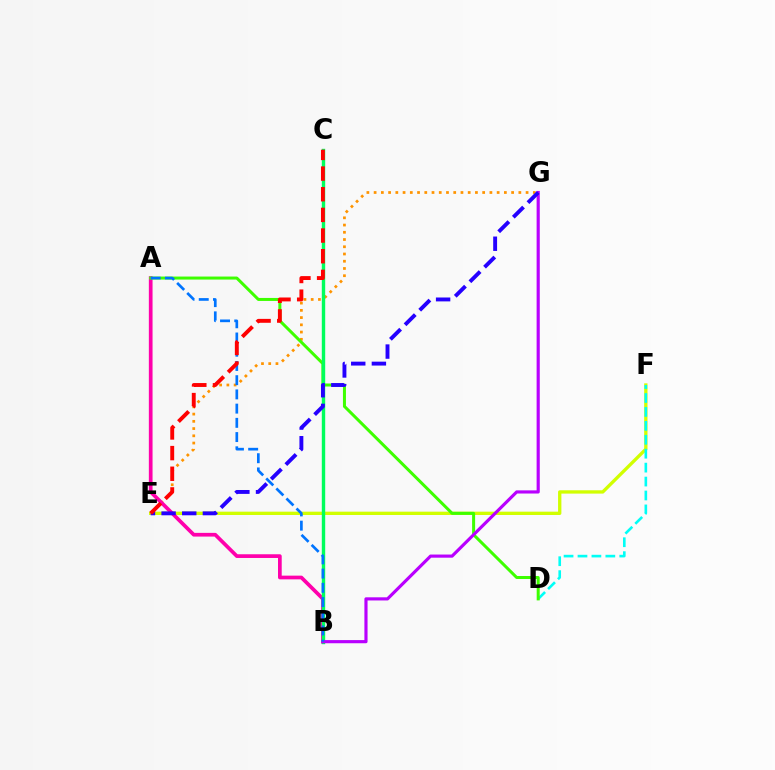{('E', 'F'): [{'color': '#d1ff00', 'line_style': 'solid', 'thickness': 2.39}], ('E', 'G'): [{'color': '#ff9400', 'line_style': 'dotted', 'thickness': 1.97}, {'color': '#2500ff', 'line_style': 'dashed', 'thickness': 2.81}], ('D', 'F'): [{'color': '#00fff6', 'line_style': 'dashed', 'thickness': 1.89}], ('A', 'B'): [{'color': '#ff00ac', 'line_style': 'solid', 'thickness': 2.67}, {'color': '#0074ff', 'line_style': 'dashed', 'thickness': 1.93}], ('A', 'D'): [{'color': '#3dff00', 'line_style': 'solid', 'thickness': 2.17}], ('B', 'C'): [{'color': '#00ff5c', 'line_style': 'solid', 'thickness': 2.44}], ('B', 'G'): [{'color': '#b900ff', 'line_style': 'solid', 'thickness': 2.27}], ('C', 'E'): [{'color': '#ff0000', 'line_style': 'dashed', 'thickness': 2.81}]}